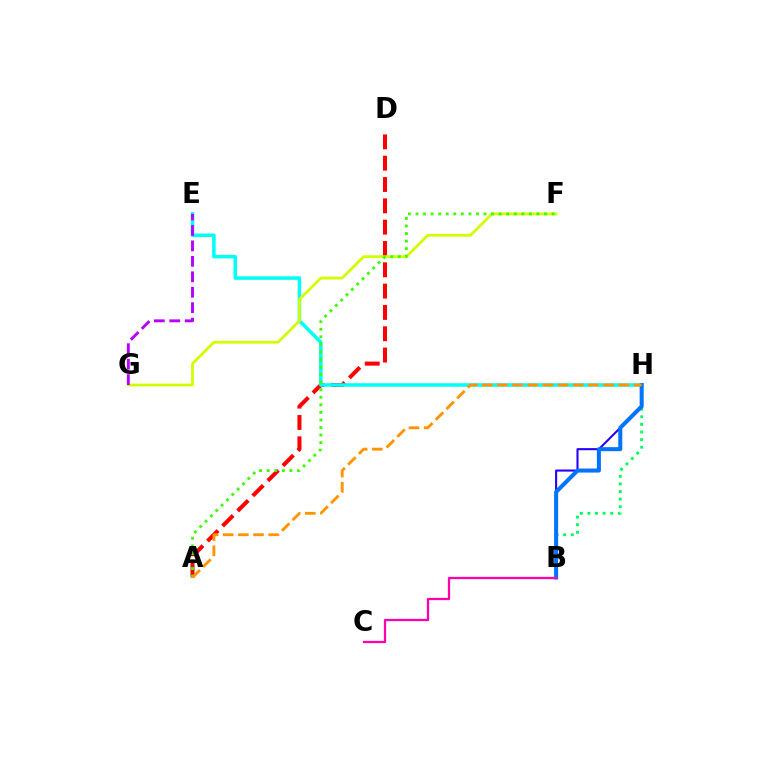{('B', 'H'): [{'color': '#2500ff', 'line_style': 'solid', 'thickness': 1.51}, {'color': '#00ff5c', 'line_style': 'dotted', 'thickness': 2.06}, {'color': '#0074ff', 'line_style': 'solid', 'thickness': 2.91}], ('A', 'D'): [{'color': '#ff0000', 'line_style': 'dashed', 'thickness': 2.9}], ('E', 'H'): [{'color': '#00fff6', 'line_style': 'solid', 'thickness': 2.54}], ('F', 'G'): [{'color': '#d1ff00', 'line_style': 'solid', 'thickness': 2.01}], ('A', 'F'): [{'color': '#3dff00', 'line_style': 'dotted', 'thickness': 2.05}], ('A', 'H'): [{'color': '#ff9400', 'line_style': 'dashed', 'thickness': 2.06}], ('E', 'G'): [{'color': '#b900ff', 'line_style': 'dashed', 'thickness': 2.1}], ('B', 'C'): [{'color': '#ff00ac', 'line_style': 'solid', 'thickness': 1.64}]}